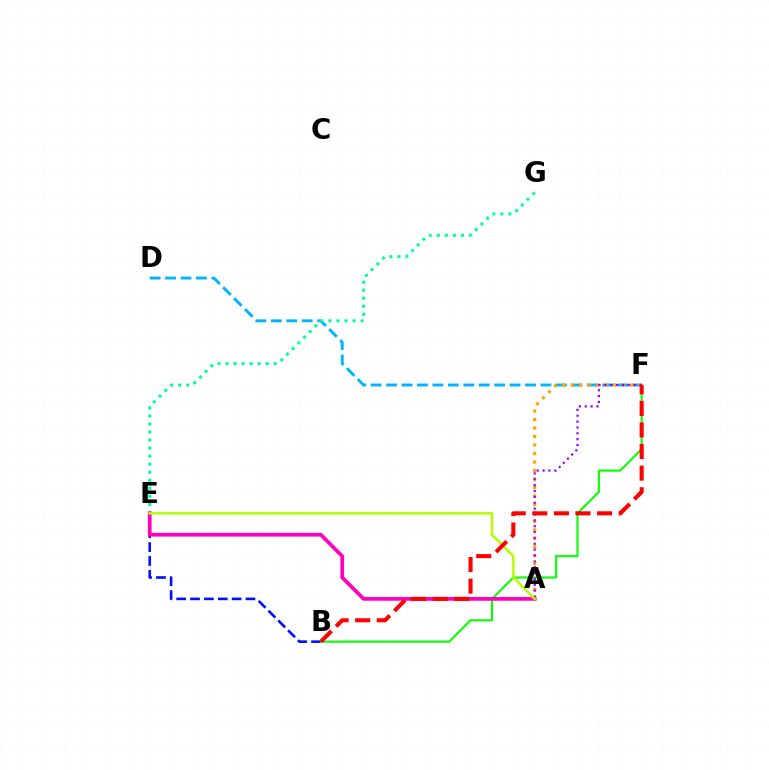{('B', 'E'): [{'color': '#0010ff', 'line_style': 'dashed', 'thickness': 1.88}], ('B', 'F'): [{'color': '#08ff00', 'line_style': 'solid', 'thickness': 1.5}, {'color': '#ff0000', 'line_style': 'dashed', 'thickness': 2.93}], ('D', 'F'): [{'color': '#00b5ff', 'line_style': 'dashed', 'thickness': 2.1}], ('E', 'G'): [{'color': '#00ff9d', 'line_style': 'dotted', 'thickness': 2.19}], ('A', 'E'): [{'color': '#ff00bd', 'line_style': 'solid', 'thickness': 2.67}, {'color': '#b3ff00', 'line_style': 'solid', 'thickness': 1.78}], ('A', 'F'): [{'color': '#ffa500', 'line_style': 'dotted', 'thickness': 2.31}, {'color': '#9b00ff', 'line_style': 'dotted', 'thickness': 1.59}]}